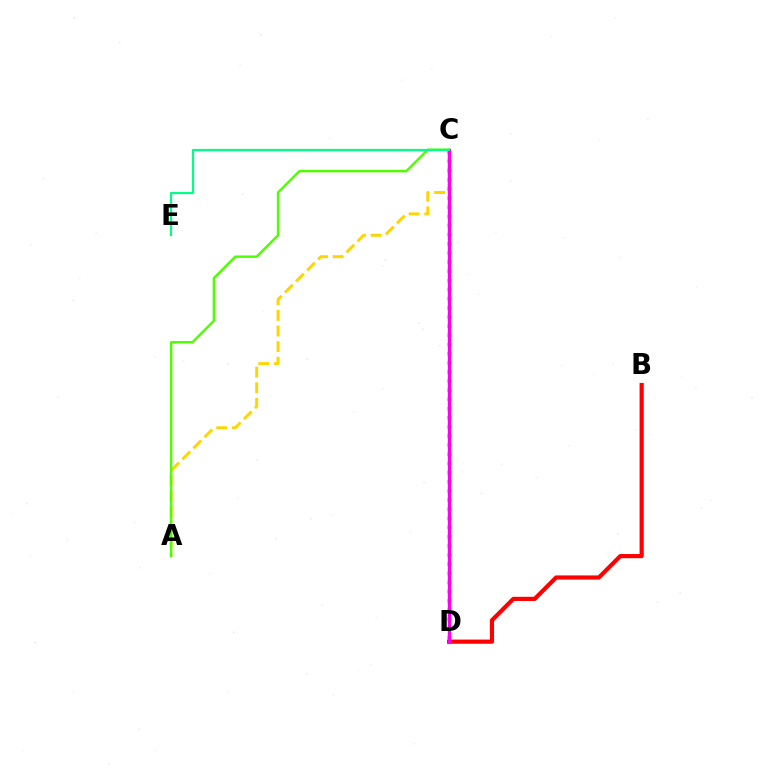{('C', 'D'): [{'color': '#009eff', 'line_style': 'solid', 'thickness': 1.68}, {'color': '#3700ff', 'line_style': 'dotted', 'thickness': 2.49}, {'color': '#ff00ed', 'line_style': 'solid', 'thickness': 2.25}], ('A', 'C'): [{'color': '#ffd500', 'line_style': 'dashed', 'thickness': 2.12}, {'color': '#4fff00', 'line_style': 'solid', 'thickness': 1.75}], ('B', 'D'): [{'color': '#ff0000', 'line_style': 'solid', 'thickness': 3.0}], ('C', 'E'): [{'color': '#00ff86', 'line_style': 'solid', 'thickness': 1.59}]}